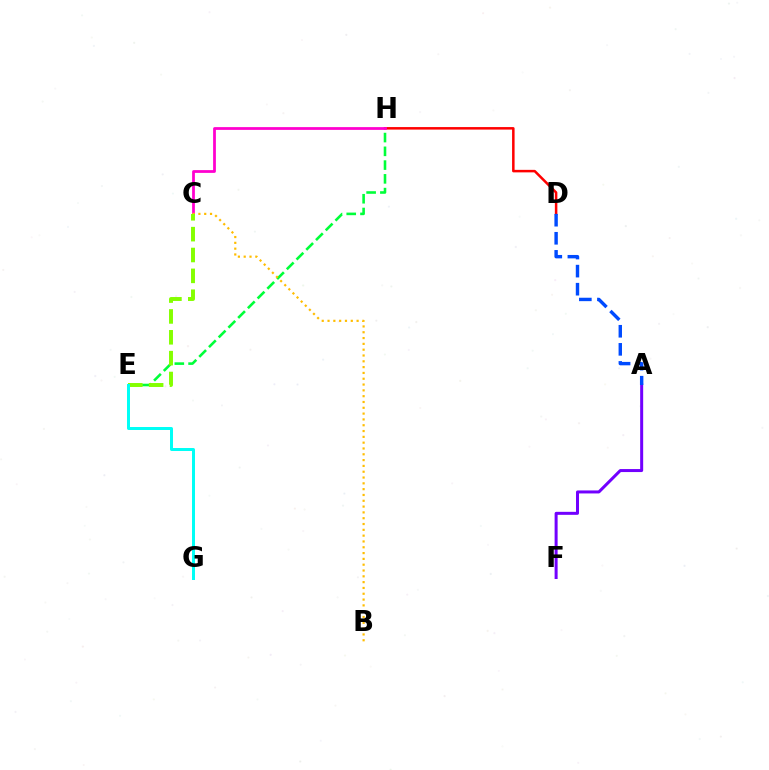{('D', 'H'): [{'color': '#ff0000', 'line_style': 'solid', 'thickness': 1.81}], ('E', 'H'): [{'color': '#00ff39', 'line_style': 'dashed', 'thickness': 1.87}], ('A', 'F'): [{'color': '#7200ff', 'line_style': 'solid', 'thickness': 2.16}], ('C', 'H'): [{'color': '#ff00cf', 'line_style': 'solid', 'thickness': 1.99}], ('B', 'C'): [{'color': '#ffbd00', 'line_style': 'dotted', 'thickness': 1.58}], ('C', 'E'): [{'color': '#84ff00', 'line_style': 'dashed', 'thickness': 2.83}], ('A', 'D'): [{'color': '#004bff', 'line_style': 'dashed', 'thickness': 2.46}], ('E', 'G'): [{'color': '#00fff6', 'line_style': 'solid', 'thickness': 2.15}]}